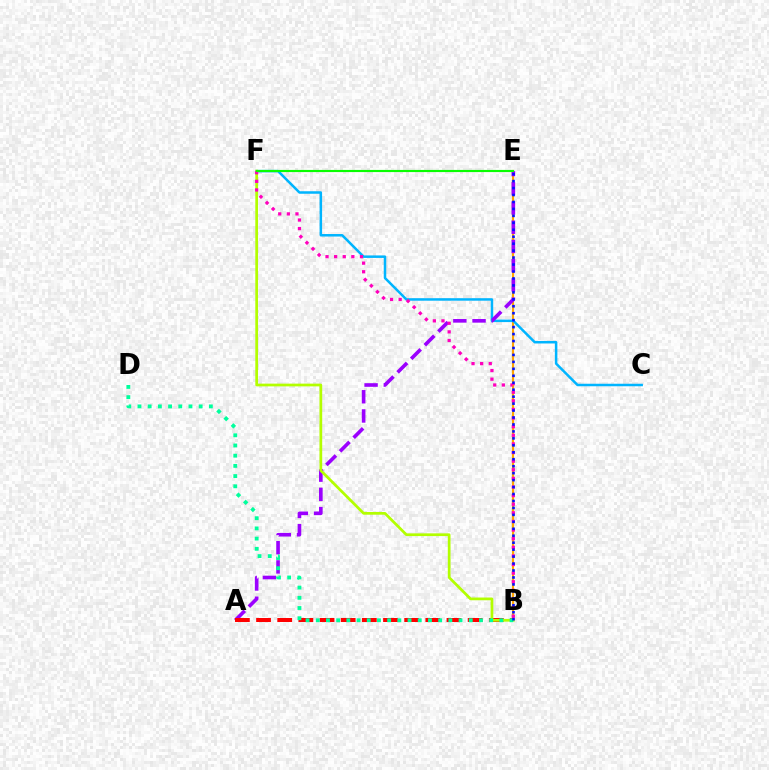{('B', 'E'): [{'color': '#ffa500', 'line_style': 'solid', 'thickness': 1.54}, {'color': '#0010ff', 'line_style': 'dotted', 'thickness': 1.89}], ('C', 'F'): [{'color': '#00b5ff', 'line_style': 'solid', 'thickness': 1.81}], ('A', 'E'): [{'color': '#9b00ff', 'line_style': 'dashed', 'thickness': 2.61}], ('A', 'B'): [{'color': '#ff0000', 'line_style': 'dashed', 'thickness': 2.87}], ('B', 'F'): [{'color': '#b3ff00', 'line_style': 'solid', 'thickness': 1.97}, {'color': '#ff00bd', 'line_style': 'dotted', 'thickness': 2.34}], ('E', 'F'): [{'color': '#08ff00', 'line_style': 'solid', 'thickness': 1.55}], ('B', 'D'): [{'color': '#00ff9d', 'line_style': 'dotted', 'thickness': 2.77}]}